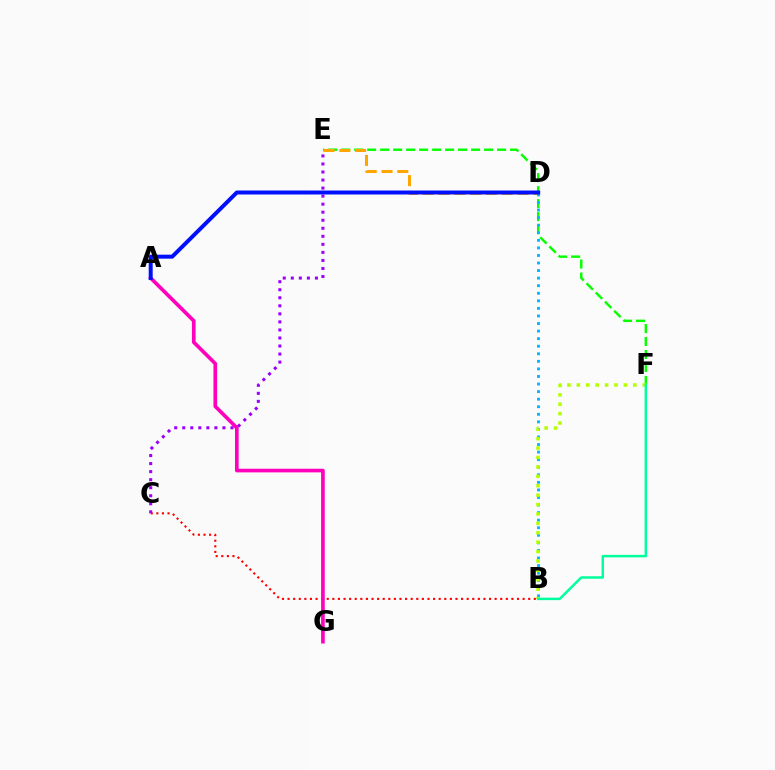{('E', 'F'): [{'color': '#08ff00', 'line_style': 'dashed', 'thickness': 1.76}], ('B', 'C'): [{'color': '#ff0000', 'line_style': 'dotted', 'thickness': 1.52}], ('D', 'E'): [{'color': '#ffa500', 'line_style': 'dashed', 'thickness': 2.15}], ('B', 'D'): [{'color': '#00b5ff', 'line_style': 'dotted', 'thickness': 2.06}], ('A', 'G'): [{'color': '#ff00bd', 'line_style': 'solid', 'thickness': 2.63}], ('C', 'E'): [{'color': '#9b00ff', 'line_style': 'dotted', 'thickness': 2.18}], ('A', 'D'): [{'color': '#0010ff', 'line_style': 'solid', 'thickness': 2.87}], ('B', 'F'): [{'color': '#b3ff00', 'line_style': 'dotted', 'thickness': 2.56}, {'color': '#00ff9d', 'line_style': 'solid', 'thickness': 1.79}]}